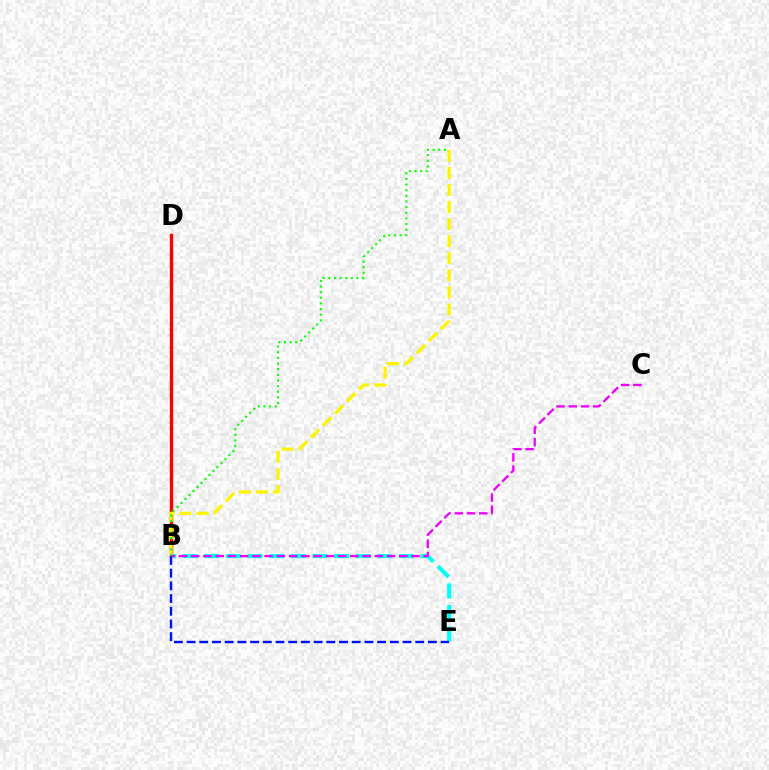{('B', 'D'): [{'color': '#ff0000', 'line_style': 'solid', 'thickness': 2.44}], ('B', 'E'): [{'color': '#00fff6', 'line_style': 'dashed', 'thickness': 2.94}, {'color': '#0010ff', 'line_style': 'dashed', 'thickness': 1.73}], ('A', 'B'): [{'color': '#fcf500', 'line_style': 'dashed', 'thickness': 2.32}, {'color': '#08ff00', 'line_style': 'dotted', 'thickness': 1.53}], ('B', 'C'): [{'color': '#ee00ff', 'line_style': 'dashed', 'thickness': 1.66}]}